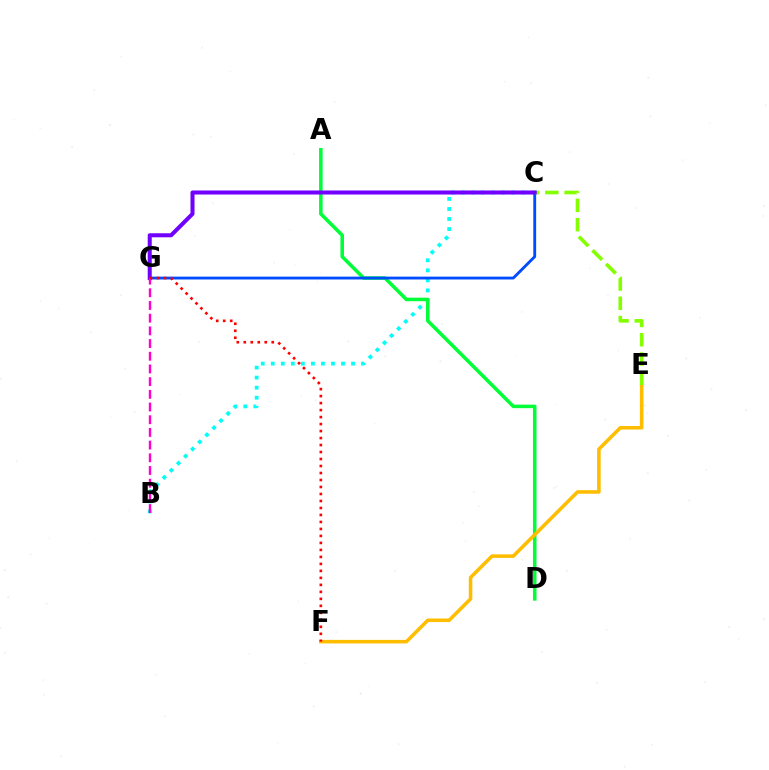{('B', 'C'): [{'color': '#00fff6', 'line_style': 'dotted', 'thickness': 2.73}], ('A', 'D'): [{'color': '#00ff39', 'line_style': 'solid', 'thickness': 2.55}], ('C', 'G'): [{'color': '#004bff', 'line_style': 'solid', 'thickness': 2.04}, {'color': '#7200ff', 'line_style': 'solid', 'thickness': 2.91}], ('E', 'F'): [{'color': '#ffbd00', 'line_style': 'solid', 'thickness': 2.56}], ('C', 'E'): [{'color': '#84ff00', 'line_style': 'dashed', 'thickness': 2.62}], ('B', 'G'): [{'color': '#ff00cf', 'line_style': 'dashed', 'thickness': 1.72}], ('F', 'G'): [{'color': '#ff0000', 'line_style': 'dotted', 'thickness': 1.9}]}